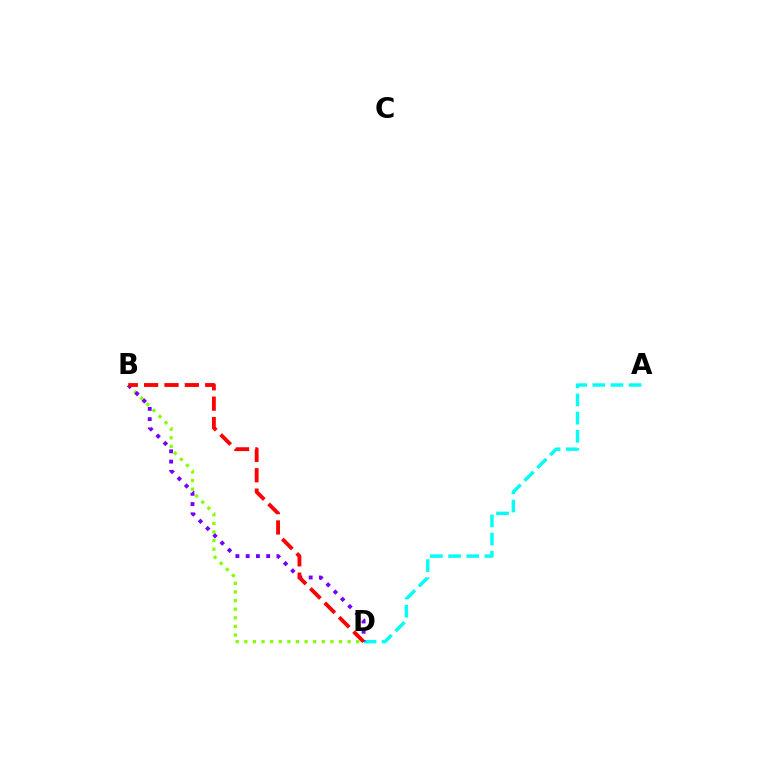{('B', 'D'): [{'color': '#84ff00', 'line_style': 'dotted', 'thickness': 2.34}, {'color': '#7200ff', 'line_style': 'dotted', 'thickness': 2.79}, {'color': '#ff0000', 'line_style': 'dashed', 'thickness': 2.77}], ('A', 'D'): [{'color': '#00fff6', 'line_style': 'dashed', 'thickness': 2.46}]}